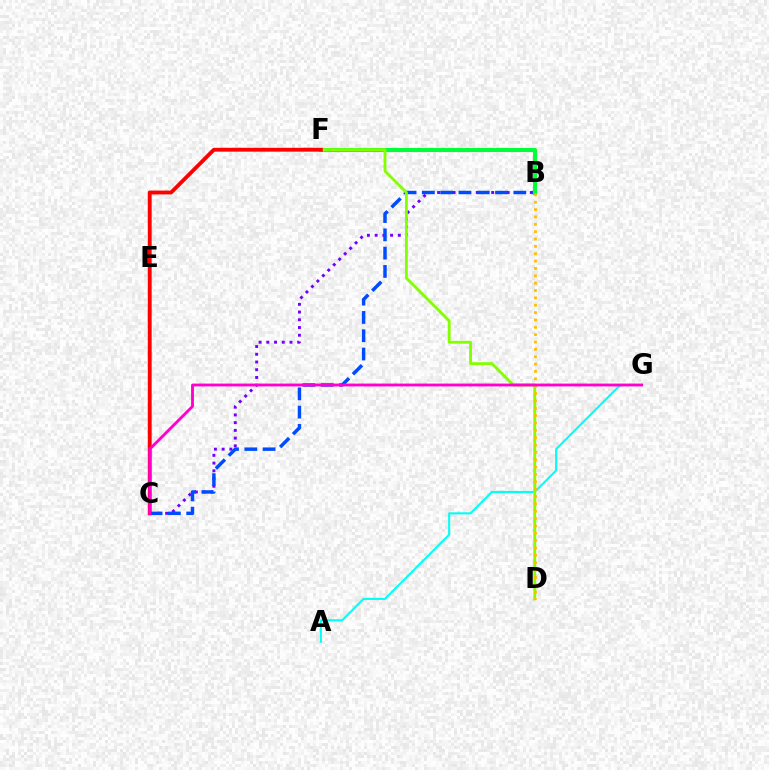{('B', 'C'): [{'color': '#7200ff', 'line_style': 'dotted', 'thickness': 2.1}, {'color': '#004bff', 'line_style': 'dashed', 'thickness': 2.48}], ('A', 'G'): [{'color': '#00fff6', 'line_style': 'solid', 'thickness': 1.5}], ('B', 'F'): [{'color': '#00ff39', 'line_style': 'solid', 'thickness': 2.94}], ('D', 'F'): [{'color': '#84ff00', 'line_style': 'solid', 'thickness': 2.05}], ('C', 'F'): [{'color': '#ff0000', 'line_style': 'solid', 'thickness': 2.78}], ('B', 'D'): [{'color': '#ffbd00', 'line_style': 'dotted', 'thickness': 2.0}], ('C', 'G'): [{'color': '#ff00cf', 'line_style': 'solid', 'thickness': 2.05}]}